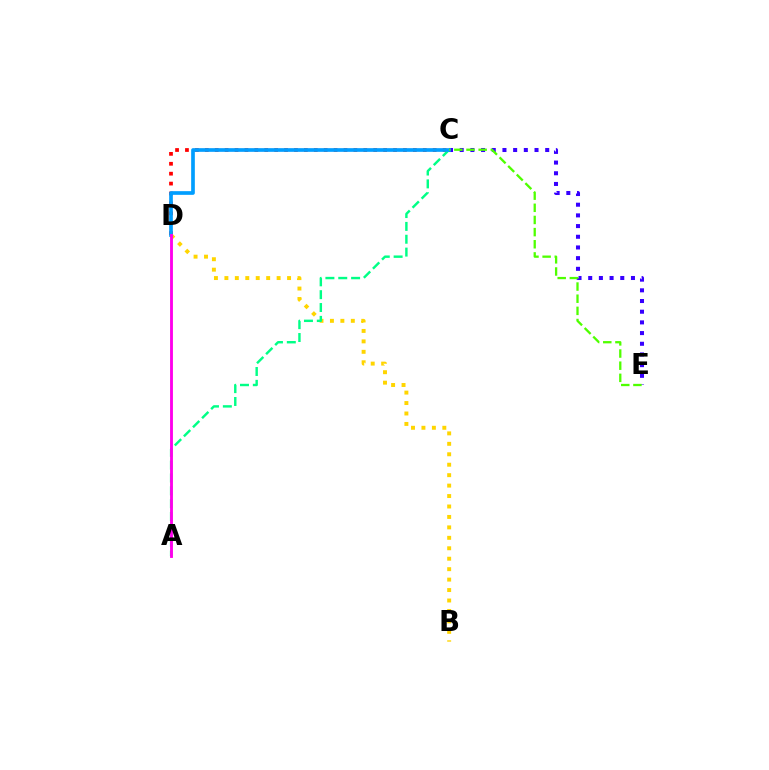{('C', 'E'): [{'color': '#3700ff', 'line_style': 'dotted', 'thickness': 2.9}, {'color': '#4fff00', 'line_style': 'dashed', 'thickness': 1.65}], ('C', 'D'): [{'color': '#ff0000', 'line_style': 'dotted', 'thickness': 2.69}, {'color': '#009eff', 'line_style': 'solid', 'thickness': 2.64}], ('B', 'D'): [{'color': '#ffd500', 'line_style': 'dotted', 'thickness': 2.84}], ('A', 'C'): [{'color': '#00ff86', 'line_style': 'dashed', 'thickness': 1.75}], ('A', 'D'): [{'color': '#ff00ed', 'line_style': 'solid', 'thickness': 2.06}]}